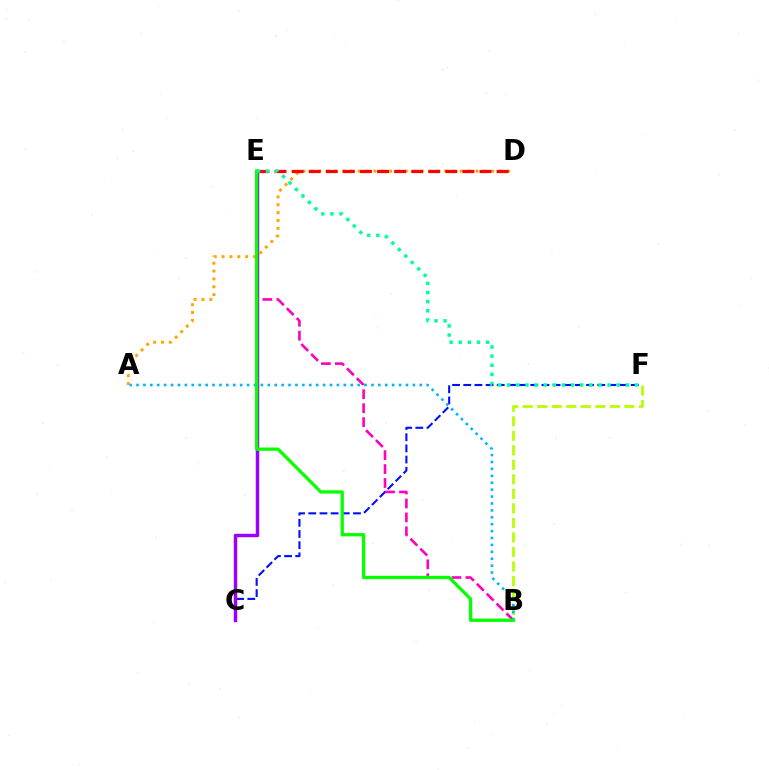{('B', 'F'): [{'color': '#b3ff00', 'line_style': 'dashed', 'thickness': 1.97}], ('C', 'F'): [{'color': '#0010ff', 'line_style': 'dashed', 'thickness': 1.52}], ('C', 'E'): [{'color': '#9b00ff', 'line_style': 'solid', 'thickness': 2.5}], ('B', 'E'): [{'color': '#ff00bd', 'line_style': 'dashed', 'thickness': 1.89}, {'color': '#08ff00', 'line_style': 'solid', 'thickness': 2.37}], ('A', 'B'): [{'color': '#00b5ff', 'line_style': 'dotted', 'thickness': 1.88}], ('A', 'D'): [{'color': '#ffa500', 'line_style': 'dotted', 'thickness': 2.14}], ('D', 'E'): [{'color': '#ff0000', 'line_style': 'dashed', 'thickness': 2.32}], ('E', 'F'): [{'color': '#00ff9d', 'line_style': 'dotted', 'thickness': 2.48}]}